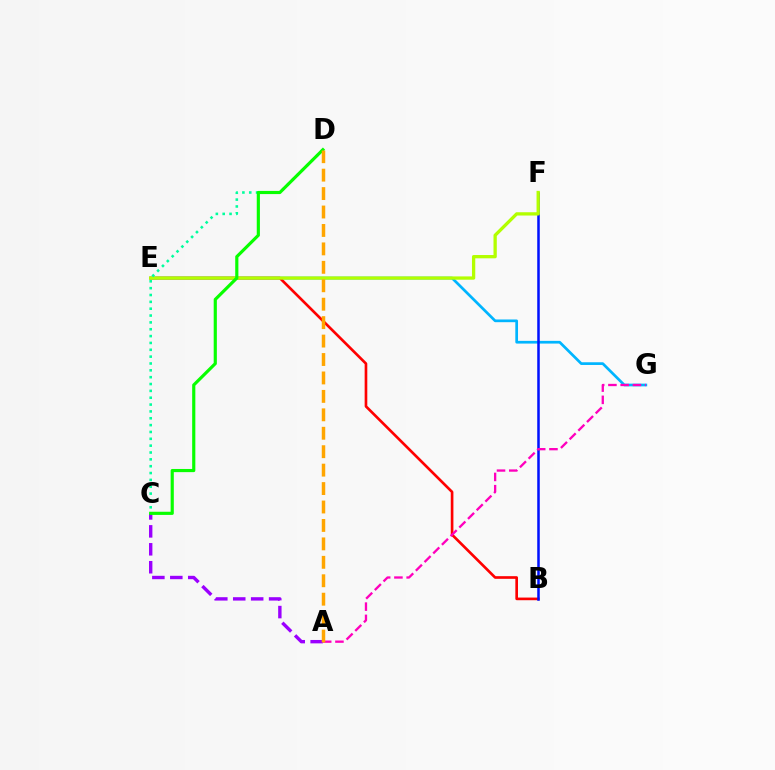{('A', 'C'): [{'color': '#9b00ff', 'line_style': 'dashed', 'thickness': 2.44}], ('E', 'G'): [{'color': '#00b5ff', 'line_style': 'solid', 'thickness': 1.95}], ('B', 'E'): [{'color': '#ff0000', 'line_style': 'solid', 'thickness': 1.91}], ('B', 'F'): [{'color': '#0010ff', 'line_style': 'solid', 'thickness': 1.82}], ('E', 'F'): [{'color': '#b3ff00', 'line_style': 'solid', 'thickness': 2.37}], ('C', 'D'): [{'color': '#00ff9d', 'line_style': 'dotted', 'thickness': 1.86}, {'color': '#08ff00', 'line_style': 'solid', 'thickness': 2.28}], ('A', 'G'): [{'color': '#ff00bd', 'line_style': 'dashed', 'thickness': 1.66}], ('A', 'D'): [{'color': '#ffa500', 'line_style': 'dashed', 'thickness': 2.5}]}